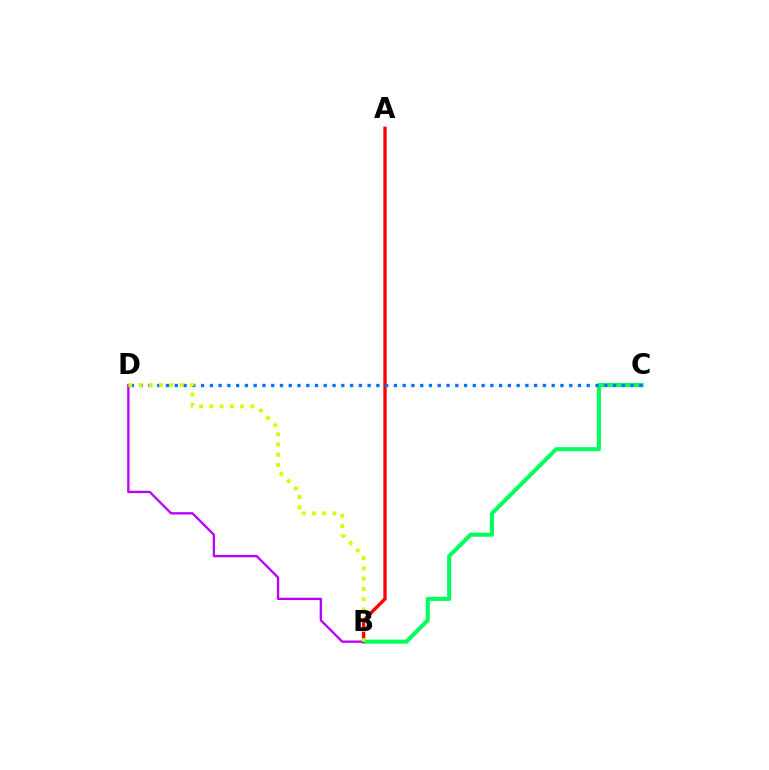{('A', 'B'): [{'color': '#ff0000', 'line_style': 'solid', 'thickness': 2.42}], ('B', 'C'): [{'color': '#00ff5c', 'line_style': 'solid', 'thickness': 2.92}], ('C', 'D'): [{'color': '#0074ff', 'line_style': 'dotted', 'thickness': 2.38}], ('B', 'D'): [{'color': '#b900ff', 'line_style': 'solid', 'thickness': 1.68}, {'color': '#d1ff00', 'line_style': 'dotted', 'thickness': 2.78}]}